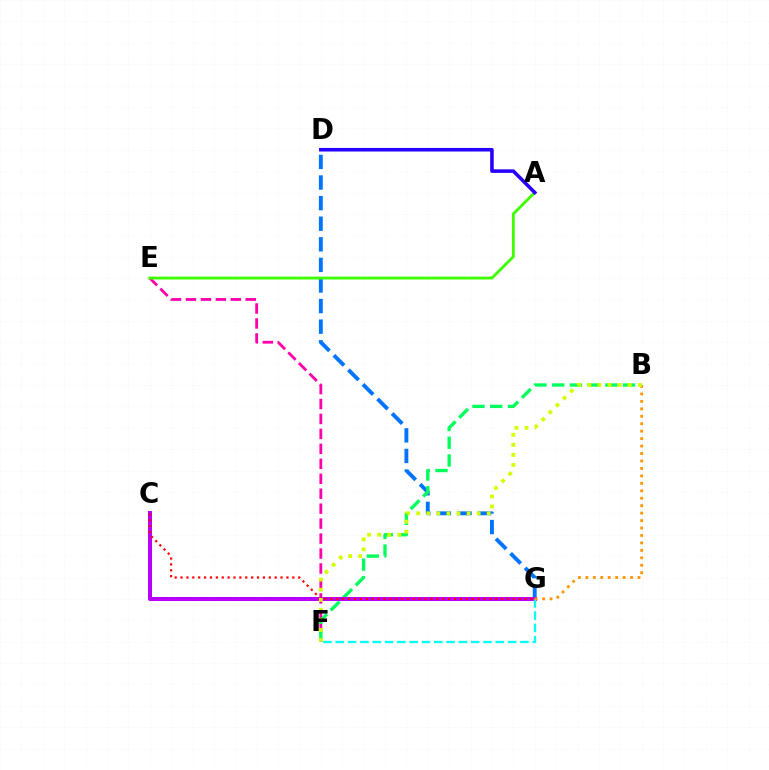{('E', 'F'): [{'color': '#ff00ac', 'line_style': 'dashed', 'thickness': 2.03}], ('D', 'G'): [{'color': '#0074ff', 'line_style': 'dashed', 'thickness': 2.8}], ('B', 'F'): [{'color': '#00ff5c', 'line_style': 'dashed', 'thickness': 2.41}, {'color': '#d1ff00', 'line_style': 'dotted', 'thickness': 2.74}], ('A', 'E'): [{'color': '#3dff00', 'line_style': 'solid', 'thickness': 2.06}], ('C', 'G'): [{'color': '#b900ff', 'line_style': 'solid', 'thickness': 2.89}, {'color': '#ff0000', 'line_style': 'dotted', 'thickness': 1.6}], ('F', 'G'): [{'color': '#00fff6', 'line_style': 'dashed', 'thickness': 1.67}], ('B', 'G'): [{'color': '#ff9400', 'line_style': 'dotted', 'thickness': 2.02}], ('A', 'D'): [{'color': '#2500ff', 'line_style': 'solid', 'thickness': 2.56}]}